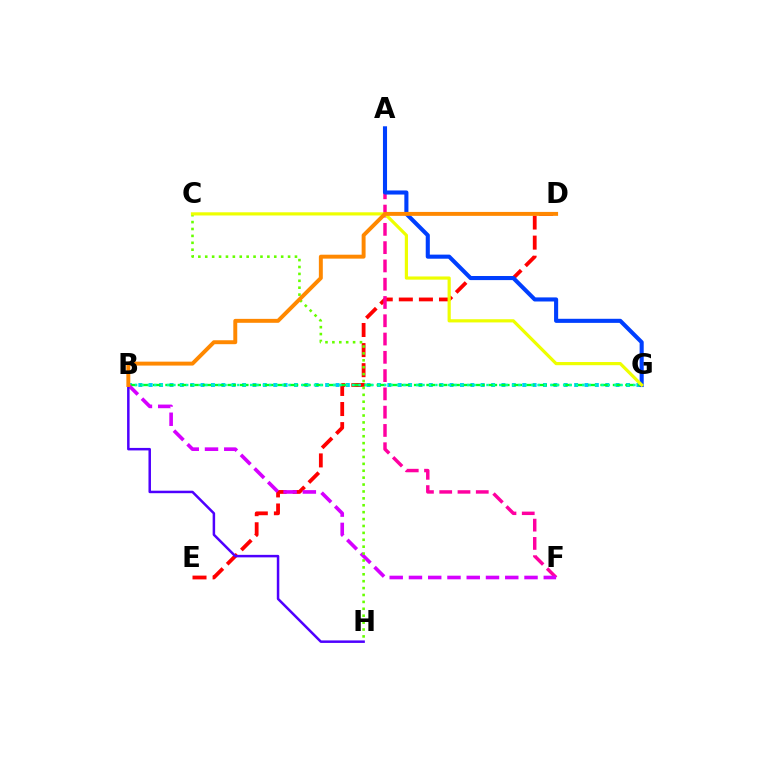{('B', 'G'): [{'color': '#00c7ff', 'line_style': 'dotted', 'thickness': 2.82}, {'color': '#00ff27', 'line_style': 'dashed', 'thickness': 1.69}, {'color': '#00ffaf', 'line_style': 'dotted', 'thickness': 1.74}], ('D', 'E'): [{'color': '#ff0000', 'line_style': 'dashed', 'thickness': 2.73}], ('A', 'F'): [{'color': '#ff00a0', 'line_style': 'dashed', 'thickness': 2.48}], ('B', 'F'): [{'color': '#d600ff', 'line_style': 'dashed', 'thickness': 2.62}], ('C', 'H'): [{'color': '#66ff00', 'line_style': 'dotted', 'thickness': 1.88}], ('B', 'H'): [{'color': '#4f00ff', 'line_style': 'solid', 'thickness': 1.8}], ('A', 'G'): [{'color': '#003fff', 'line_style': 'solid', 'thickness': 2.94}], ('C', 'G'): [{'color': '#eeff00', 'line_style': 'solid', 'thickness': 2.3}], ('B', 'D'): [{'color': '#ff8800', 'line_style': 'solid', 'thickness': 2.83}]}